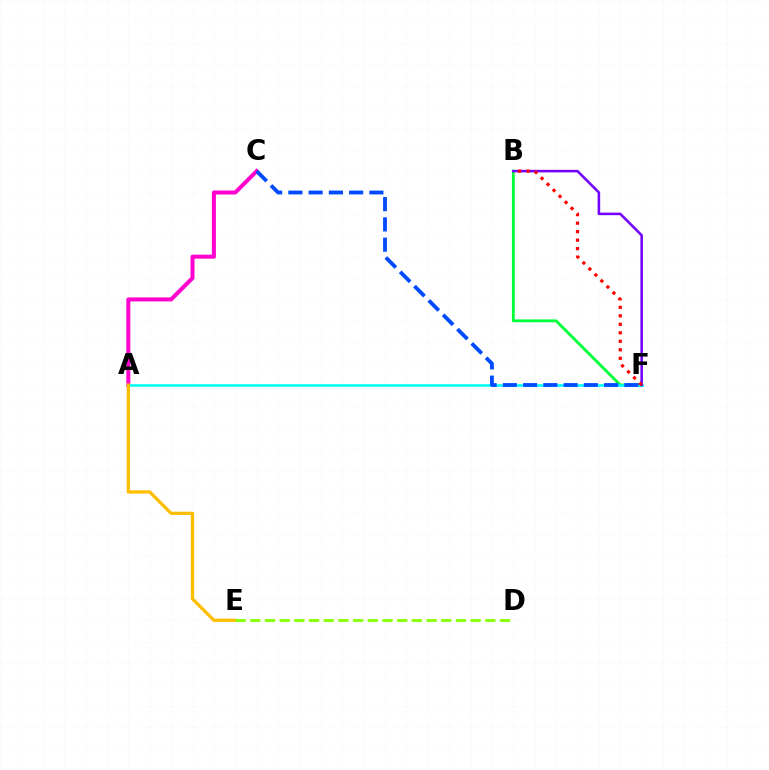{('B', 'F'): [{'color': '#00ff39', 'line_style': 'solid', 'thickness': 2.06}, {'color': '#7200ff', 'line_style': 'solid', 'thickness': 1.84}, {'color': '#ff0000', 'line_style': 'dotted', 'thickness': 2.31}], ('A', 'C'): [{'color': '#ff00cf', 'line_style': 'solid', 'thickness': 2.88}], ('A', 'F'): [{'color': '#00fff6', 'line_style': 'solid', 'thickness': 1.85}], ('A', 'E'): [{'color': '#ffbd00', 'line_style': 'solid', 'thickness': 2.34}], ('D', 'E'): [{'color': '#84ff00', 'line_style': 'dashed', 'thickness': 2.0}], ('C', 'F'): [{'color': '#004bff', 'line_style': 'dashed', 'thickness': 2.75}]}